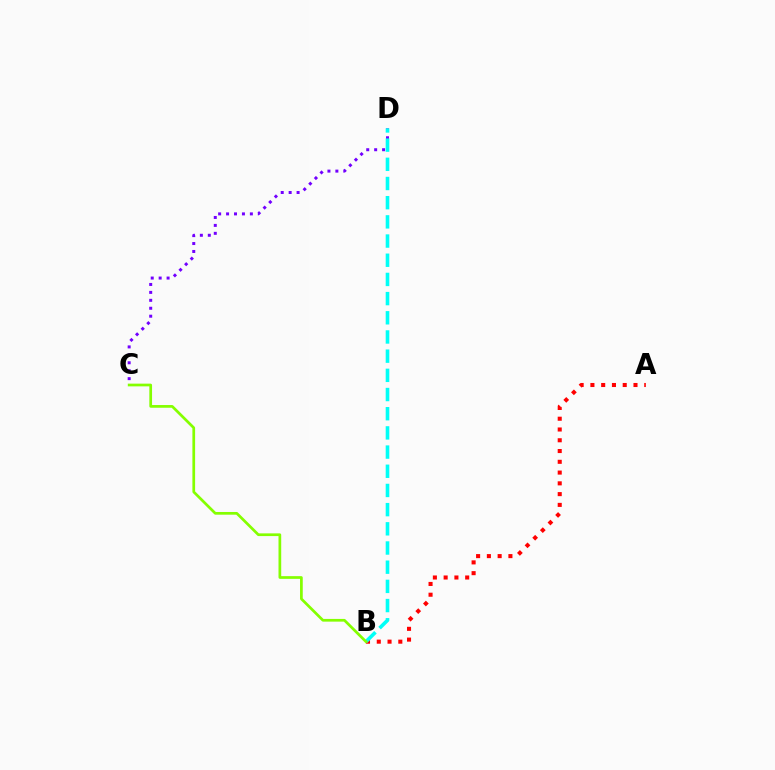{('C', 'D'): [{'color': '#7200ff', 'line_style': 'dotted', 'thickness': 2.16}], ('A', 'B'): [{'color': '#ff0000', 'line_style': 'dotted', 'thickness': 2.93}], ('B', 'D'): [{'color': '#00fff6', 'line_style': 'dashed', 'thickness': 2.61}], ('B', 'C'): [{'color': '#84ff00', 'line_style': 'solid', 'thickness': 1.95}]}